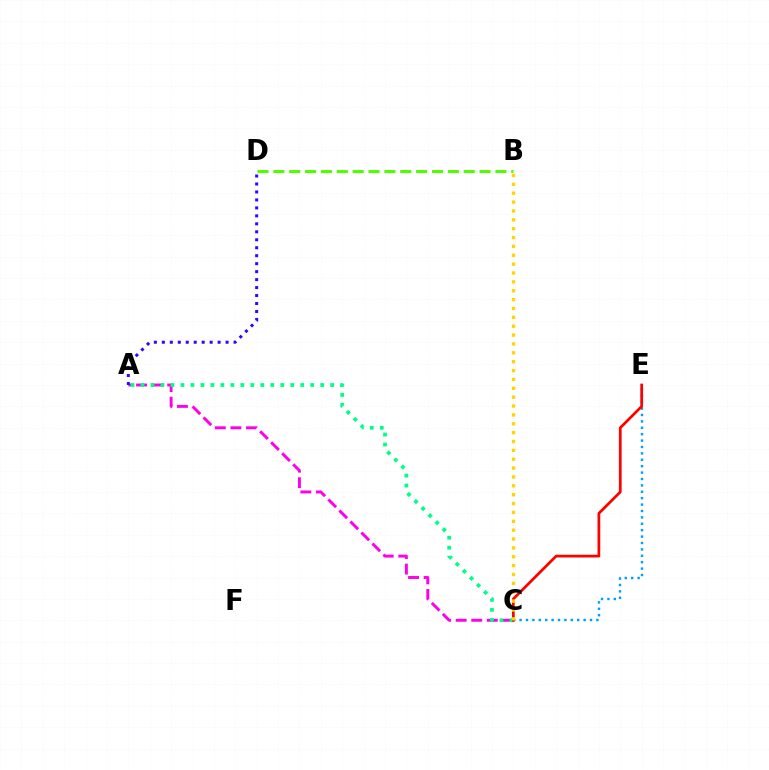{('A', 'C'): [{'color': '#ff00ed', 'line_style': 'dashed', 'thickness': 2.12}, {'color': '#00ff86', 'line_style': 'dotted', 'thickness': 2.71}], ('A', 'D'): [{'color': '#3700ff', 'line_style': 'dotted', 'thickness': 2.16}], ('C', 'E'): [{'color': '#009eff', 'line_style': 'dotted', 'thickness': 1.74}, {'color': '#ff0000', 'line_style': 'solid', 'thickness': 1.96}], ('B', 'C'): [{'color': '#ffd500', 'line_style': 'dotted', 'thickness': 2.41}], ('B', 'D'): [{'color': '#4fff00', 'line_style': 'dashed', 'thickness': 2.15}]}